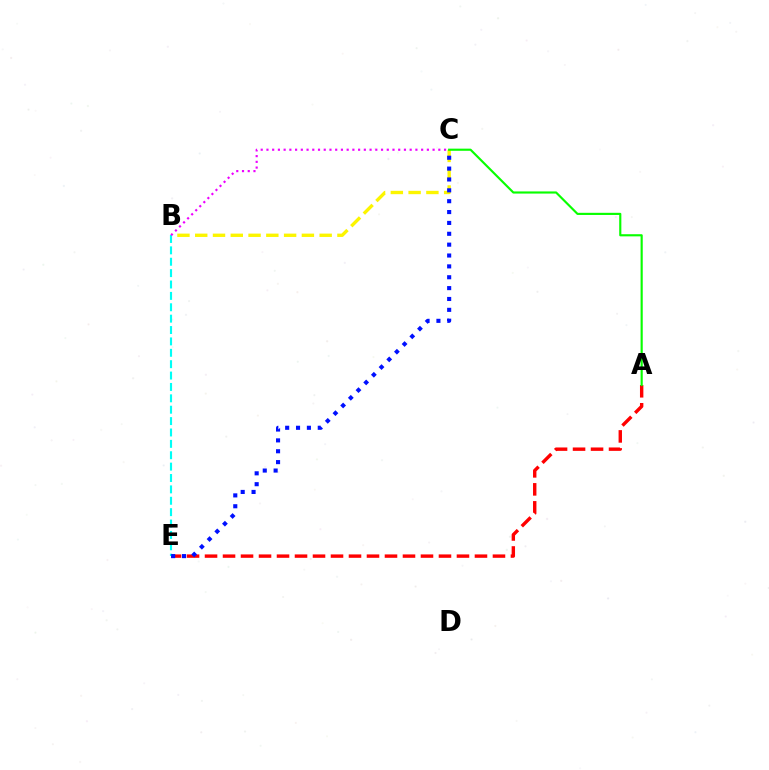{('A', 'E'): [{'color': '#ff0000', 'line_style': 'dashed', 'thickness': 2.44}], ('B', 'C'): [{'color': '#fcf500', 'line_style': 'dashed', 'thickness': 2.42}, {'color': '#ee00ff', 'line_style': 'dotted', 'thickness': 1.56}], ('B', 'E'): [{'color': '#00fff6', 'line_style': 'dashed', 'thickness': 1.55}], ('C', 'E'): [{'color': '#0010ff', 'line_style': 'dotted', 'thickness': 2.95}], ('A', 'C'): [{'color': '#08ff00', 'line_style': 'solid', 'thickness': 1.55}]}